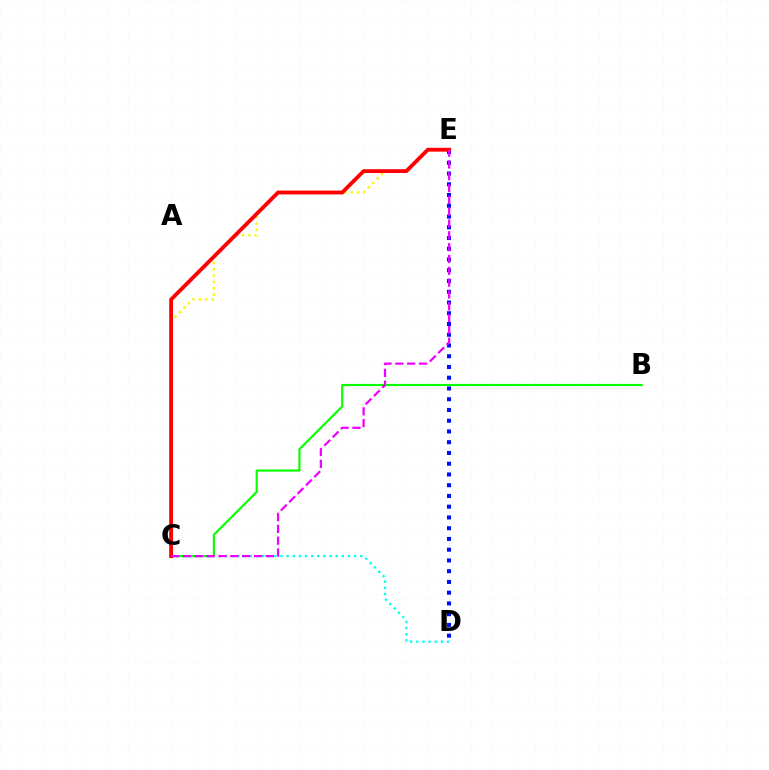{('C', 'E'): [{'color': '#fcf500', 'line_style': 'dotted', 'thickness': 1.72}, {'color': '#ff0000', 'line_style': 'solid', 'thickness': 2.76}, {'color': '#ee00ff', 'line_style': 'dashed', 'thickness': 1.61}], ('C', 'D'): [{'color': '#00fff6', 'line_style': 'dotted', 'thickness': 1.67}], ('D', 'E'): [{'color': '#0010ff', 'line_style': 'dotted', 'thickness': 2.92}], ('B', 'C'): [{'color': '#08ff00', 'line_style': 'solid', 'thickness': 1.55}]}